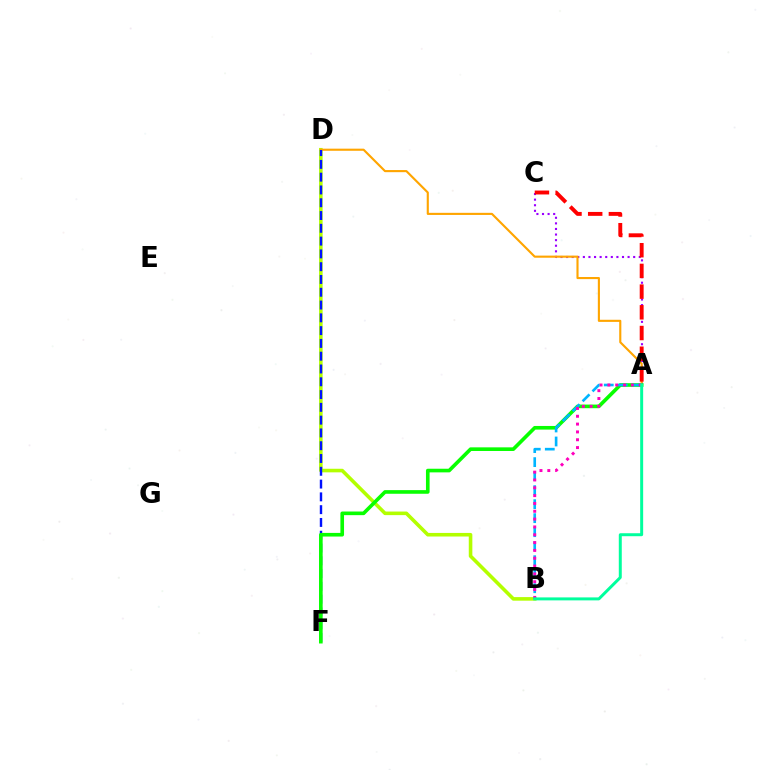{('B', 'D'): [{'color': '#b3ff00', 'line_style': 'solid', 'thickness': 2.58}], ('A', 'C'): [{'color': '#9b00ff', 'line_style': 'dotted', 'thickness': 1.52}, {'color': '#ff0000', 'line_style': 'dashed', 'thickness': 2.81}], ('A', 'D'): [{'color': '#ffa500', 'line_style': 'solid', 'thickness': 1.53}], ('D', 'F'): [{'color': '#0010ff', 'line_style': 'dashed', 'thickness': 1.74}], ('A', 'F'): [{'color': '#08ff00', 'line_style': 'solid', 'thickness': 2.62}], ('A', 'B'): [{'color': '#00b5ff', 'line_style': 'dashed', 'thickness': 1.9}, {'color': '#ff00bd', 'line_style': 'dotted', 'thickness': 2.13}, {'color': '#00ff9d', 'line_style': 'solid', 'thickness': 2.14}]}